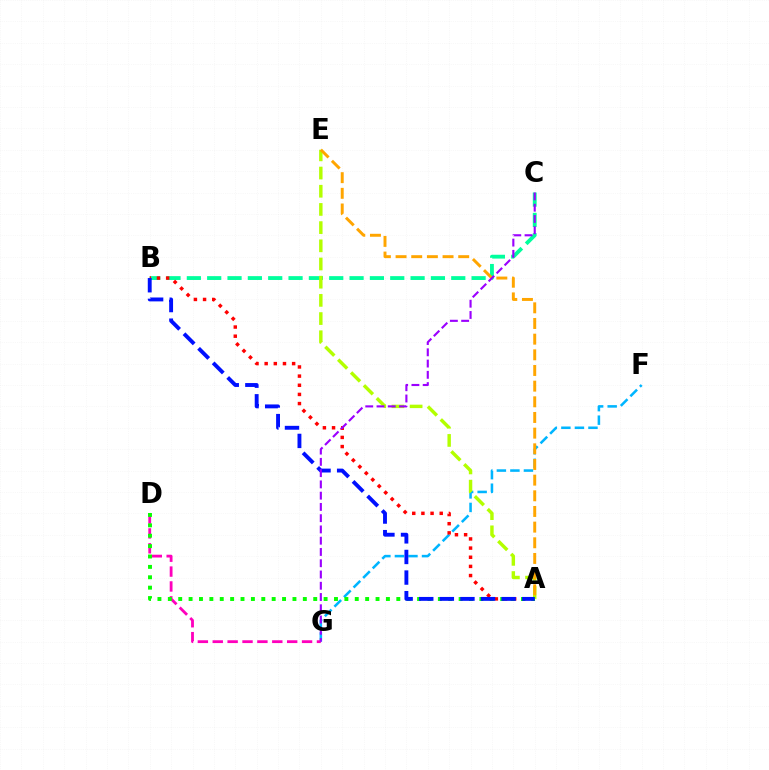{('F', 'G'): [{'color': '#00b5ff', 'line_style': 'dashed', 'thickness': 1.84}], ('B', 'C'): [{'color': '#00ff9d', 'line_style': 'dashed', 'thickness': 2.76}], ('D', 'G'): [{'color': '#ff00bd', 'line_style': 'dashed', 'thickness': 2.02}], ('A', 'E'): [{'color': '#b3ff00', 'line_style': 'dashed', 'thickness': 2.47}, {'color': '#ffa500', 'line_style': 'dashed', 'thickness': 2.13}], ('A', 'B'): [{'color': '#ff0000', 'line_style': 'dotted', 'thickness': 2.49}, {'color': '#0010ff', 'line_style': 'dashed', 'thickness': 2.8}], ('A', 'D'): [{'color': '#08ff00', 'line_style': 'dotted', 'thickness': 2.82}], ('C', 'G'): [{'color': '#9b00ff', 'line_style': 'dashed', 'thickness': 1.53}]}